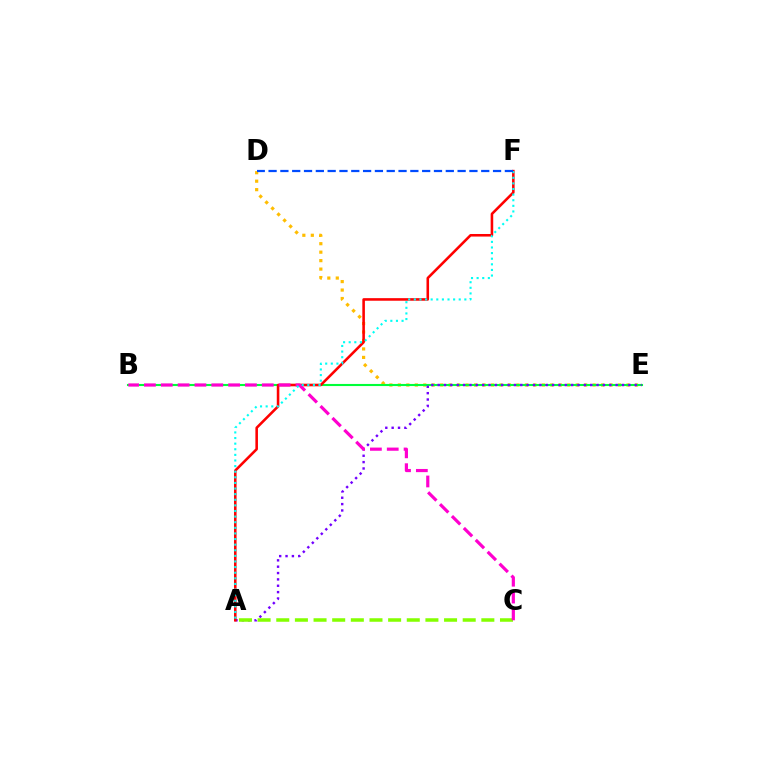{('D', 'E'): [{'color': '#ffbd00', 'line_style': 'dotted', 'thickness': 2.3}], ('B', 'E'): [{'color': '#00ff39', 'line_style': 'solid', 'thickness': 1.52}], ('A', 'E'): [{'color': '#7200ff', 'line_style': 'dotted', 'thickness': 1.73}], ('A', 'C'): [{'color': '#84ff00', 'line_style': 'dashed', 'thickness': 2.53}], ('A', 'F'): [{'color': '#ff0000', 'line_style': 'solid', 'thickness': 1.85}, {'color': '#00fff6', 'line_style': 'dotted', 'thickness': 1.52}], ('B', 'C'): [{'color': '#ff00cf', 'line_style': 'dashed', 'thickness': 2.29}], ('D', 'F'): [{'color': '#004bff', 'line_style': 'dashed', 'thickness': 1.6}]}